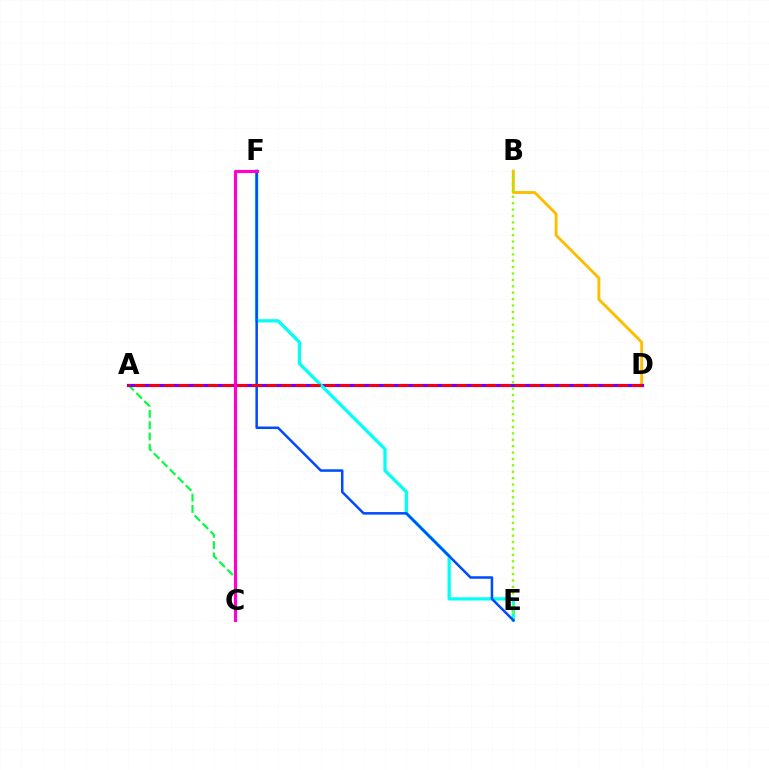{('A', 'C'): [{'color': '#00ff39', 'line_style': 'dashed', 'thickness': 1.53}], ('B', 'D'): [{'color': '#ffbd00', 'line_style': 'solid', 'thickness': 2.08}], ('A', 'D'): [{'color': '#7200ff', 'line_style': 'solid', 'thickness': 2.29}, {'color': '#ff0000', 'line_style': 'dashed', 'thickness': 1.99}], ('E', 'F'): [{'color': '#00fff6', 'line_style': 'solid', 'thickness': 2.34}, {'color': '#004bff', 'line_style': 'solid', 'thickness': 1.82}], ('B', 'E'): [{'color': '#84ff00', 'line_style': 'dotted', 'thickness': 1.74}], ('C', 'F'): [{'color': '#ff00cf', 'line_style': 'solid', 'thickness': 2.26}]}